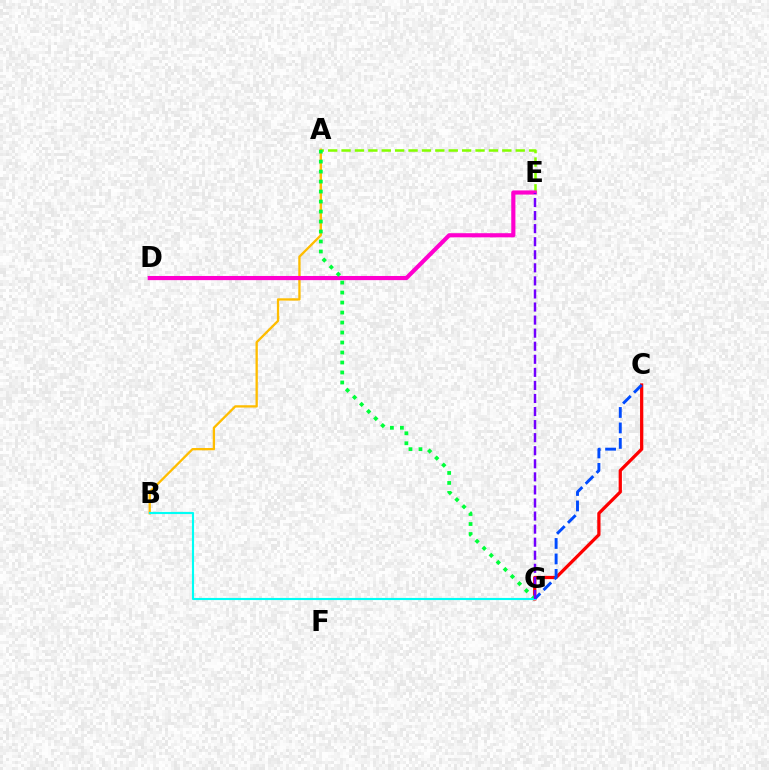{('C', 'G'): [{'color': '#ff0000', 'line_style': 'solid', 'thickness': 2.34}, {'color': '#004bff', 'line_style': 'dashed', 'thickness': 2.1}], ('A', 'B'): [{'color': '#ffbd00', 'line_style': 'solid', 'thickness': 1.66}], ('A', 'E'): [{'color': '#84ff00', 'line_style': 'dashed', 'thickness': 1.82}], ('D', 'E'): [{'color': '#ff00cf', 'line_style': 'solid', 'thickness': 2.98}], ('A', 'G'): [{'color': '#00ff39', 'line_style': 'dotted', 'thickness': 2.71}], ('B', 'G'): [{'color': '#00fff6', 'line_style': 'solid', 'thickness': 1.54}], ('E', 'G'): [{'color': '#7200ff', 'line_style': 'dashed', 'thickness': 1.77}]}